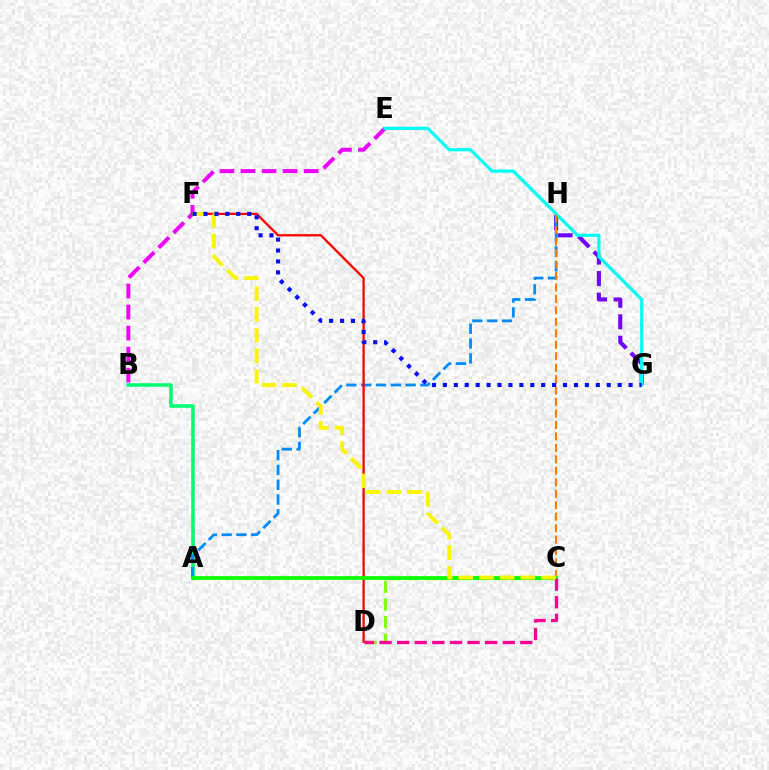{('C', 'D'): [{'color': '#84ff00', 'line_style': 'dashed', 'thickness': 2.39}, {'color': '#ff0094', 'line_style': 'dashed', 'thickness': 2.39}], ('B', 'E'): [{'color': '#ee00ff', 'line_style': 'dashed', 'thickness': 2.86}], ('A', 'B'): [{'color': '#00ff74', 'line_style': 'solid', 'thickness': 2.57}], ('G', 'H'): [{'color': '#7200ff', 'line_style': 'dashed', 'thickness': 2.92}], ('A', 'H'): [{'color': '#008cff', 'line_style': 'dashed', 'thickness': 2.01}], ('D', 'F'): [{'color': '#ff0000', 'line_style': 'solid', 'thickness': 1.66}], ('E', 'G'): [{'color': '#00fff6', 'line_style': 'solid', 'thickness': 2.29}], ('C', 'H'): [{'color': '#ff7c00', 'line_style': 'dashed', 'thickness': 1.56}], ('A', 'C'): [{'color': '#08ff00', 'line_style': 'solid', 'thickness': 2.67}], ('C', 'F'): [{'color': '#fcf500', 'line_style': 'dashed', 'thickness': 2.81}], ('F', 'G'): [{'color': '#0010ff', 'line_style': 'dotted', 'thickness': 2.97}]}